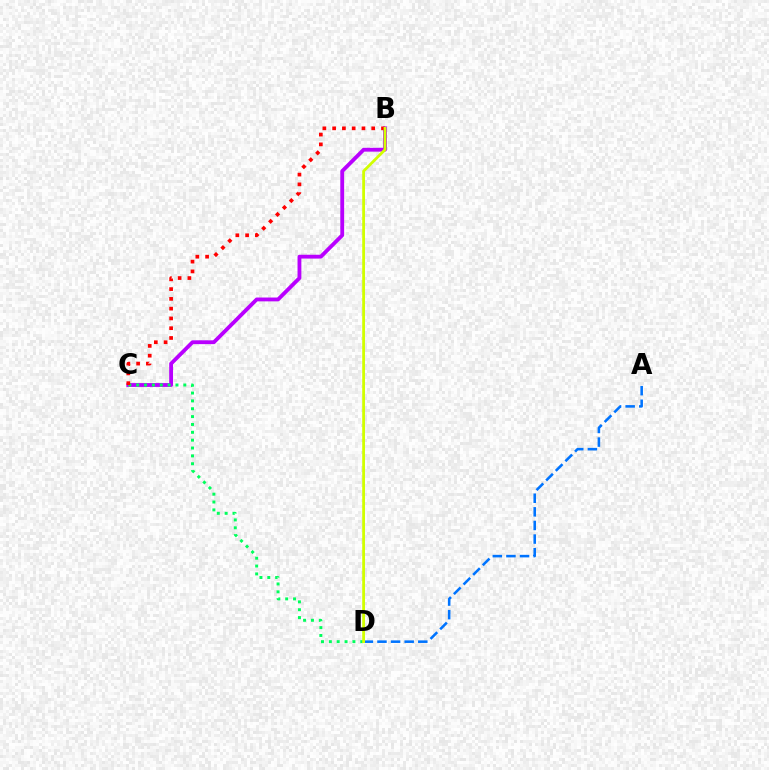{('B', 'C'): [{'color': '#b900ff', 'line_style': 'solid', 'thickness': 2.76}, {'color': '#ff0000', 'line_style': 'dotted', 'thickness': 2.66}], ('C', 'D'): [{'color': '#00ff5c', 'line_style': 'dotted', 'thickness': 2.13}], ('A', 'D'): [{'color': '#0074ff', 'line_style': 'dashed', 'thickness': 1.85}], ('B', 'D'): [{'color': '#d1ff00', 'line_style': 'solid', 'thickness': 2.01}]}